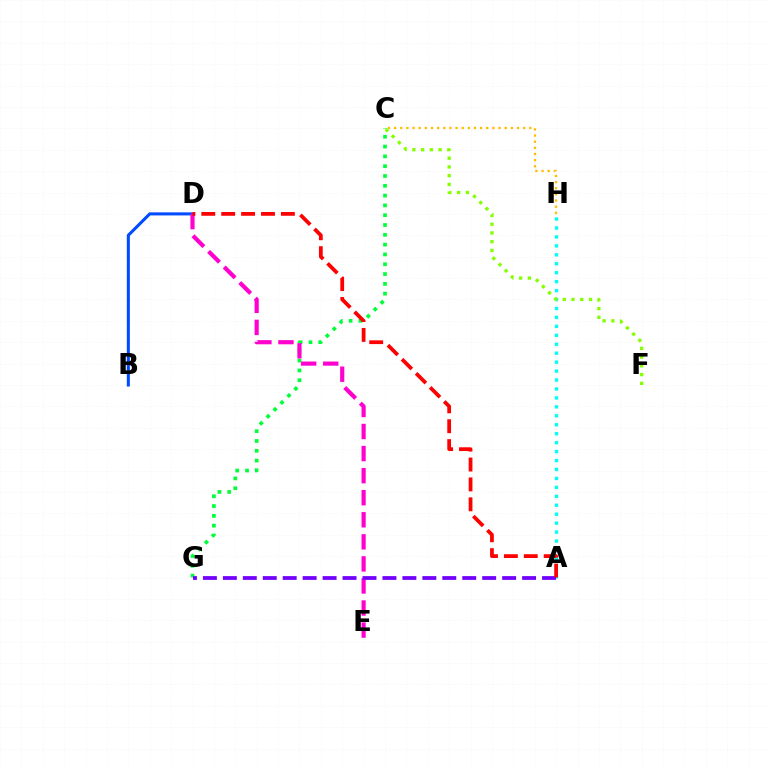{('B', 'D'): [{'color': '#004bff', 'line_style': 'solid', 'thickness': 2.2}], ('C', 'G'): [{'color': '#00ff39', 'line_style': 'dotted', 'thickness': 2.66}], ('A', 'H'): [{'color': '#00fff6', 'line_style': 'dotted', 'thickness': 2.43}], ('D', 'E'): [{'color': '#ff00cf', 'line_style': 'dashed', 'thickness': 3.0}], ('C', 'F'): [{'color': '#84ff00', 'line_style': 'dotted', 'thickness': 2.38}], ('A', 'G'): [{'color': '#7200ff', 'line_style': 'dashed', 'thickness': 2.71}], ('C', 'H'): [{'color': '#ffbd00', 'line_style': 'dotted', 'thickness': 1.67}], ('A', 'D'): [{'color': '#ff0000', 'line_style': 'dashed', 'thickness': 2.7}]}